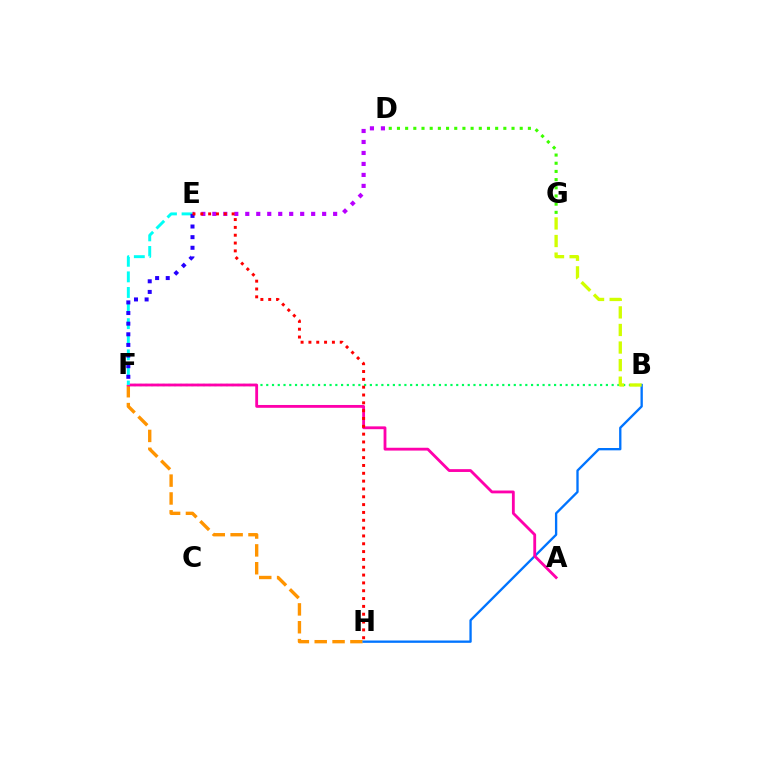{('B', 'F'): [{'color': '#00ff5c', 'line_style': 'dotted', 'thickness': 1.56}], ('D', 'G'): [{'color': '#3dff00', 'line_style': 'dotted', 'thickness': 2.22}], ('F', 'H'): [{'color': '#ff9400', 'line_style': 'dashed', 'thickness': 2.42}], ('B', 'H'): [{'color': '#0074ff', 'line_style': 'solid', 'thickness': 1.68}], ('A', 'F'): [{'color': '#ff00ac', 'line_style': 'solid', 'thickness': 2.03}], ('D', 'E'): [{'color': '#b900ff', 'line_style': 'dotted', 'thickness': 2.98}], ('E', 'F'): [{'color': '#00fff6', 'line_style': 'dashed', 'thickness': 2.12}, {'color': '#2500ff', 'line_style': 'dotted', 'thickness': 2.89}], ('E', 'H'): [{'color': '#ff0000', 'line_style': 'dotted', 'thickness': 2.13}], ('B', 'G'): [{'color': '#d1ff00', 'line_style': 'dashed', 'thickness': 2.39}]}